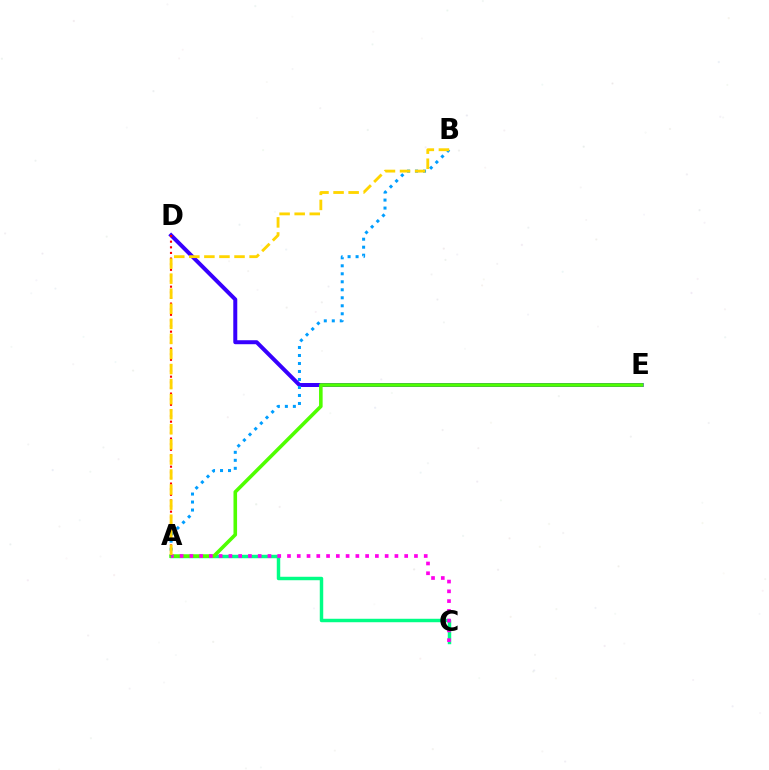{('A', 'C'): [{'color': '#00ff86', 'line_style': 'solid', 'thickness': 2.48}, {'color': '#ff00ed', 'line_style': 'dotted', 'thickness': 2.65}], ('D', 'E'): [{'color': '#3700ff', 'line_style': 'solid', 'thickness': 2.87}], ('A', 'E'): [{'color': '#4fff00', 'line_style': 'solid', 'thickness': 2.58}], ('A', 'D'): [{'color': '#ff0000', 'line_style': 'dotted', 'thickness': 1.53}], ('A', 'B'): [{'color': '#009eff', 'line_style': 'dotted', 'thickness': 2.17}, {'color': '#ffd500', 'line_style': 'dashed', 'thickness': 2.05}]}